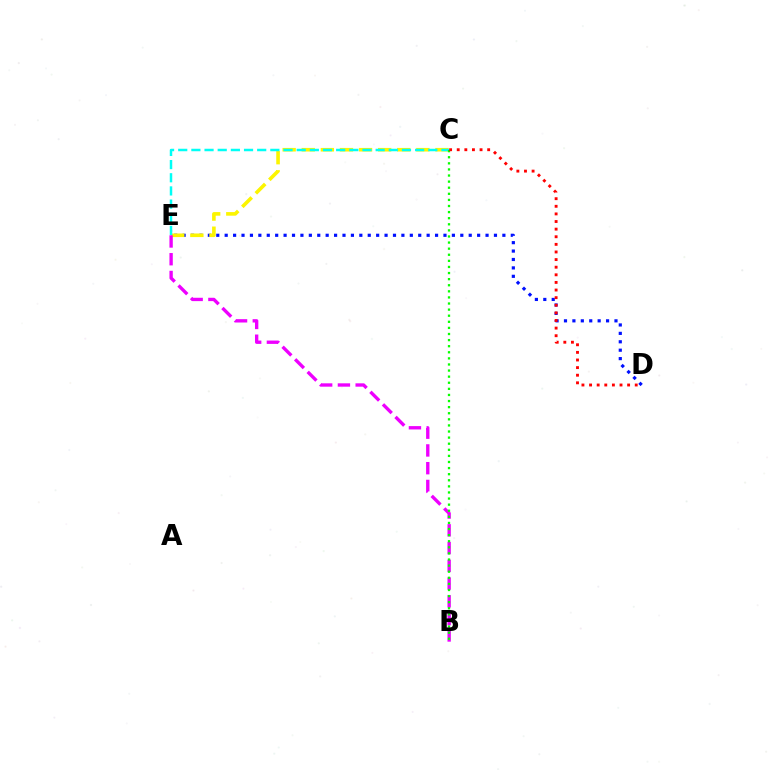{('D', 'E'): [{'color': '#0010ff', 'line_style': 'dotted', 'thickness': 2.29}], ('C', 'E'): [{'color': '#fcf500', 'line_style': 'dashed', 'thickness': 2.59}, {'color': '#00fff6', 'line_style': 'dashed', 'thickness': 1.79}], ('B', 'E'): [{'color': '#ee00ff', 'line_style': 'dashed', 'thickness': 2.41}], ('B', 'C'): [{'color': '#08ff00', 'line_style': 'dotted', 'thickness': 1.66}], ('C', 'D'): [{'color': '#ff0000', 'line_style': 'dotted', 'thickness': 2.07}]}